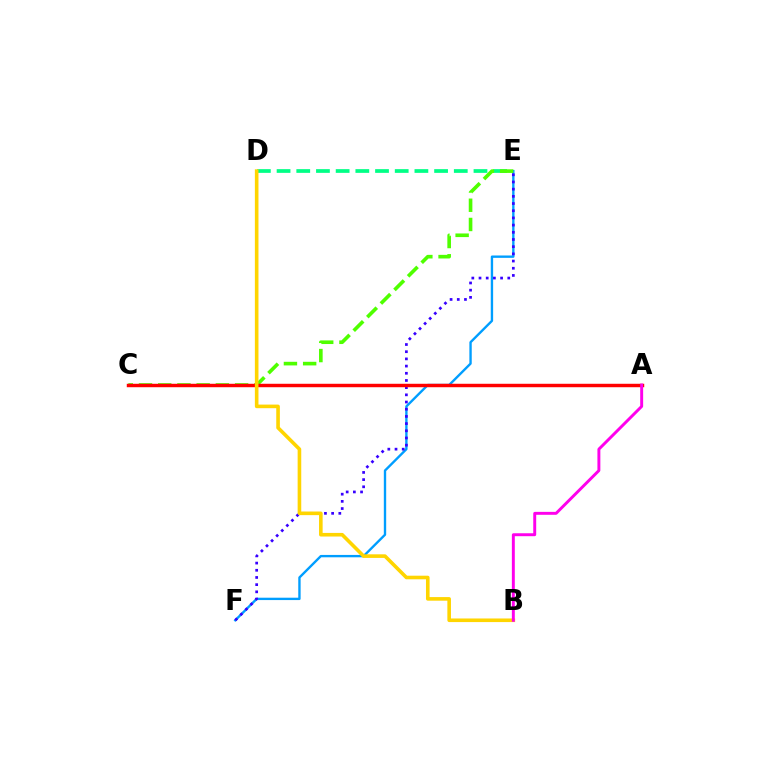{('E', 'F'): [{'color': '#009eff', 'line_style': 'solid', 'thickness': 1.7}, {'color': '#3700ff', 'line_style': 'dotted', 'thickness': 1.95}], ('D', 'E'): [{'color': '#00ff86', 'line_style': 'dashed', 'thickness': 2.67}], ('C', 'E'): [{'color': '#4fff00', 'line_style': 'dashed', 'thickness': 2.61}], ('A', 'C'): [{'color': '#ff0000', 'line_style': 'solid', 'thickness': 2.48}], ('B', 'D'): [{'color': '#ffd500', 'line_style': 'solid', 'thickness': 2.6}], ('A', 'B'): [{'color': '#ff00ed', 'line_style': 'solid', 'thickness': 2.11}]}